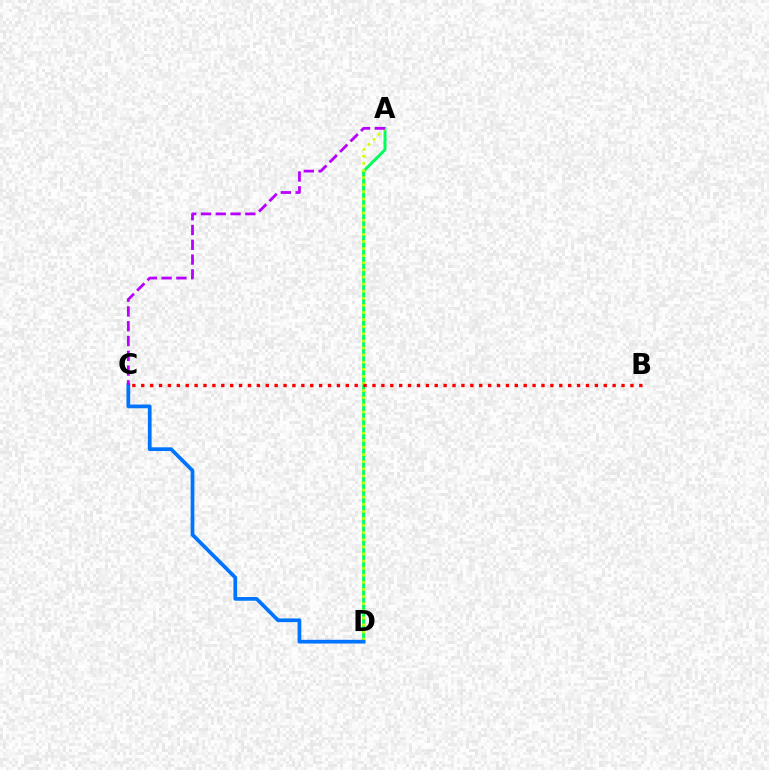{('A', 'D'): [{'color': '#00ff5c', 'line_style': 'solid', 'thickness': 2.13}, {'color': '#d1ff00', 'line_style': 'dotted', 'thickness': 1.93}], ('C', 'D'): [{'color': '#0074ff', 'line_style': 'solid', 'thickness': 2.68}], ('B', 'C'): [{'color': '#ff0000', 'line_style': 'dotted', 'thickness': 2.42}], ('A', 'C'): [{'color': '#b900ff', 'line_style': 'dashed', 'thickness': 2.01}]}